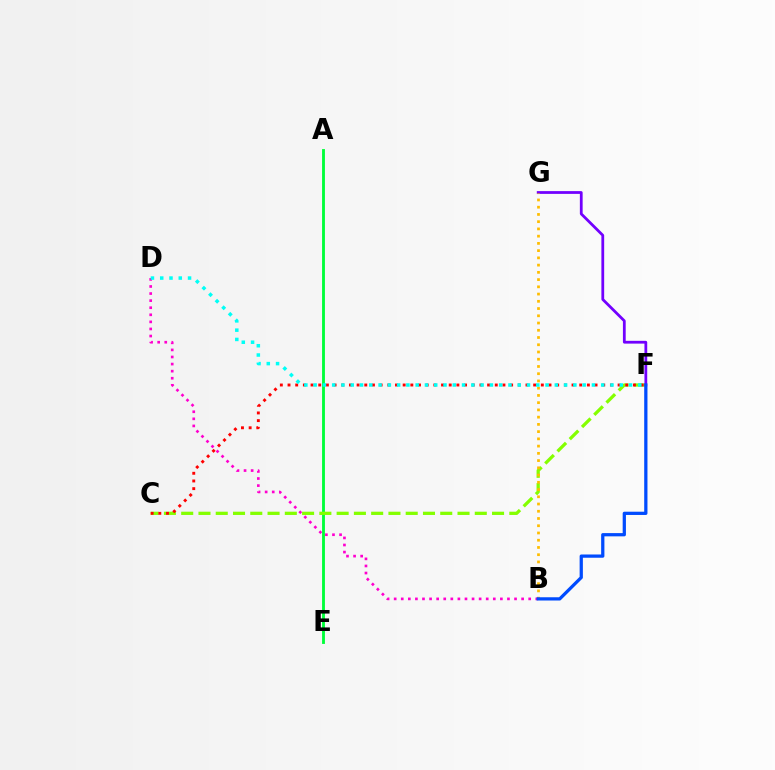{('A', 'E'): [{'color': '#00ff39', 'line_style': 'solid', 'thickness': 2.05}], ('C', 'F'): [{'color': '#84ff00', 'line_style': 'dashed', 'thickness': 2.35}, {'color': '#ff0000', 'line_style': 'dotted', 'thickness': 2.09}], ('F', 'G'): [{'color': '#7200ff', 'line_style': 'solid', 'thickness': 2.0}], ('B', 'G'): [{'color': '#ffbd00', 'line_style': 'dotted', 'thickness': 1.97}], ('B', 'D'): [{'color': '#ff00cf', 'line_style': 'dotted', 'thickness': 1.92}], ('B', 'F'): [{'color': '#004bff', 'line_style': 'solid', 'thickness': 2.34}], ('D', 'F'): [{'color': '#00fff6', 'line_style': 'dotted', 'thickness': 2.52}]}